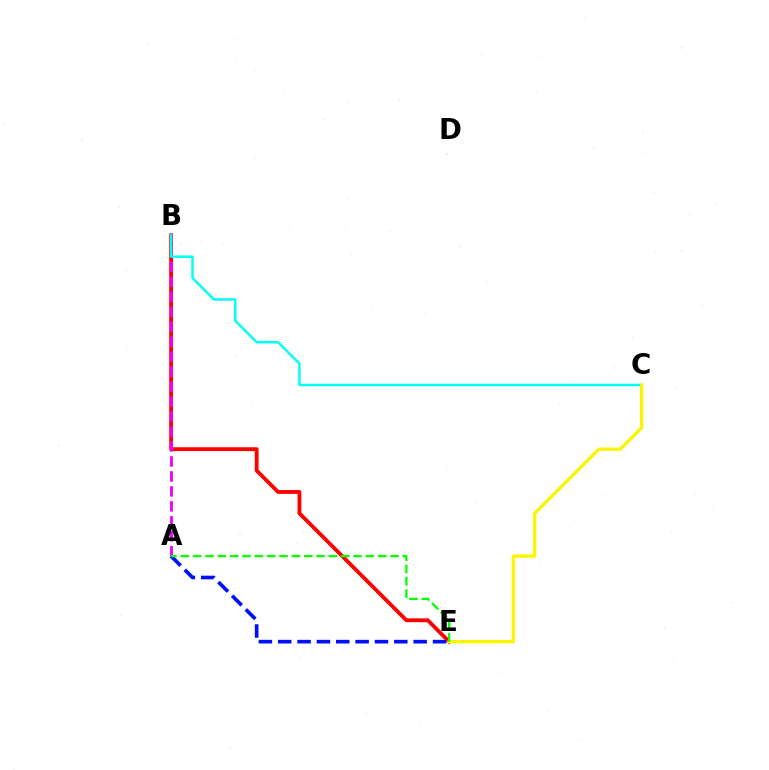{('B', 'E'): [{'color': '#ff0000', 'line_style': 'solid', 'thickness': 2.75}], ('A', 'B'): [{'color': '#ee00ff', 'line_style': 'dashed', 'thickness': 2.03}], ('B', 'C'): [{'color': '#00fff6', 'line_style': 'solid', 'thickness': 1.78}], ('C', 'E'): [{'color': '#fcf500', 'line_style': 'solid', 'thickness': 2.38}], ('A', 'E'): [{'color': '#0010ff', 'line_style': 'dashed', 'thickness': 2.63}, {'color': '#08ff00', 'line_style': 'dashed', 'thickness': 1.68}]}